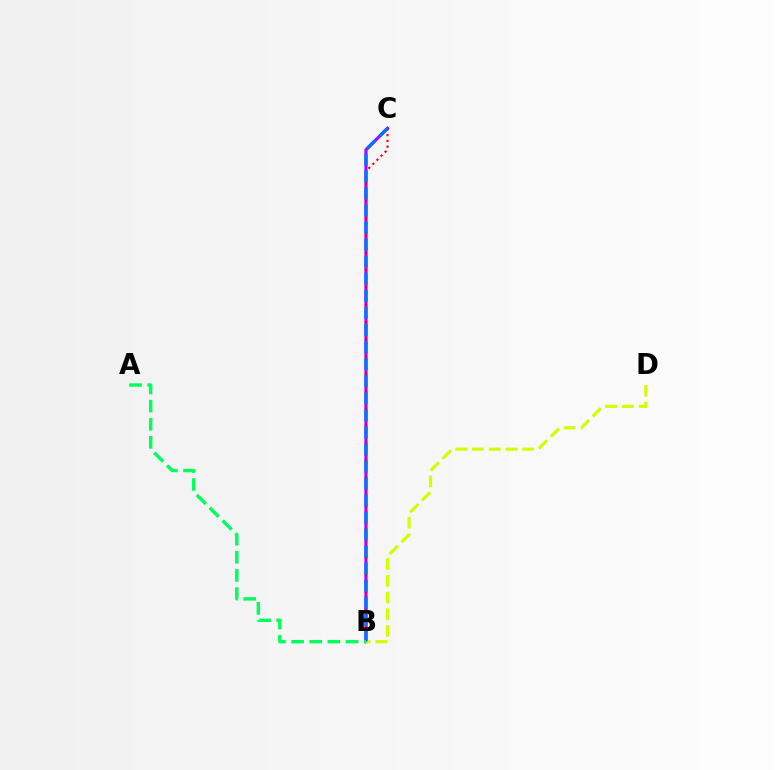{('B', 'C'): [{'color': '#b900ff', 'line_style': 'solid', 'thickness': 2.31}, {'color': '#ff0000', 'line_style': 'dotted', 'thickness': 1.56}, {'color': '#0074ff', 'line_style': 'dashed', 'thickness': 2.32}], ('B', 'D'): [{'color': '#d1ff00', 'line_style': 'dashed', 'thickness': 2.28}], ('A', 'B'): [{'color': '#00ff5c', 'line_style': 'dashed', 'thickness': 2.46}]}